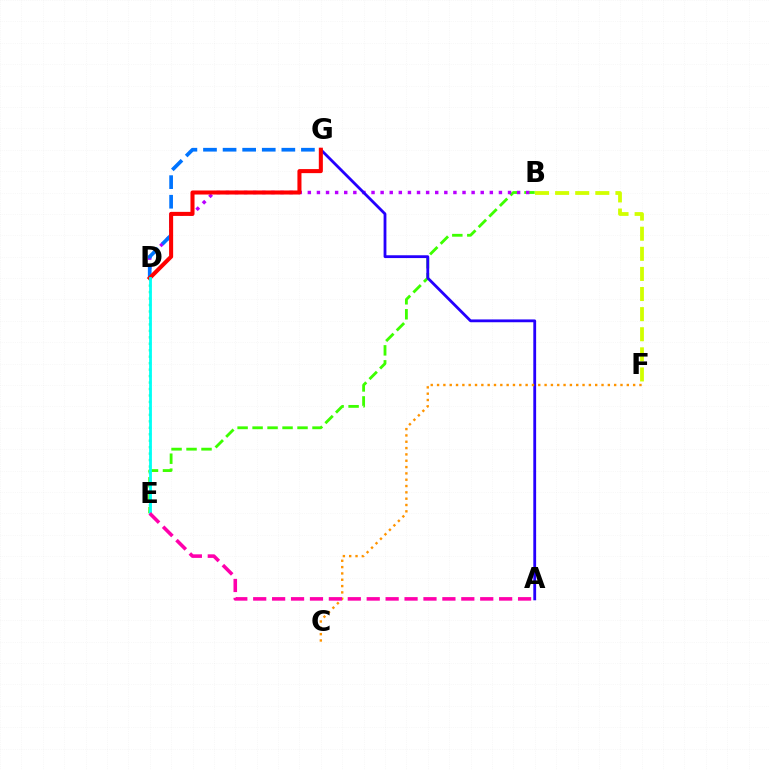{('B', 'E'): [{'color': '#3dff00', 'line_style': 'dashed', 'thickness': 2.04}], ('B', 'D'): [{'color': '#b900ff', 'line_style': 'dotted', 'thickness': 2.47}], ('A', 'G'): [{'color': '#2500ff', 'line_style': 'solid', 'thickness': 2.02}], ('D', 'G'): [{'color': '#0074ff', 'line_style': 'dashed', 'thickness': 2.66}, {'color': '#ff0000', 'line_style': 'solid', 'thickness': 2.92}], ('C', 'F'): [{'color': '#ff9400', 'line_style': 'dotted', 'thickness': 1.72}], ('D', 'E'): [{'color': '#00ff5c', 'line_style': 'dotted', 'thickness': 1.76}, {'color': '#00fff6', 'line_style': 'solid', 'thickness': 2.02}], ('B', 'F'): [{'color': '#d1ff00', 'line_style': 'dashed', 'thickness': 2.73}], ('A', 'E'): [{'color': '#ff00ac', 'line_style': 'dashed', 'thickness': 2.57}]}